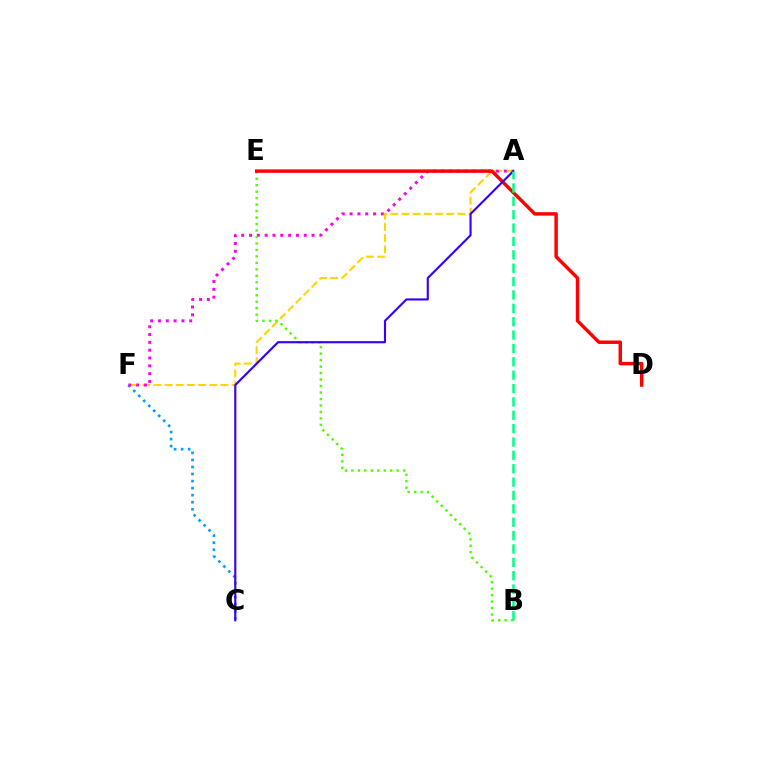{('C', 'F'): [{'color': '#009eff', 'line_style': 'dotted', 'thickness': 1.91}], ('A', 'F'): [{'color': '#ffd500', 'line_style': 'dashed', 'thickness': 1.52}, {'color': '#ff00ed', 'line_style': 'dotted', 'thickness': 2.12}], ('B', 'E'): [{'color': '#4fff00', 'line_style': 'dotted', 'thickness': 1.76}], ('D', 'E'): [{'color': '#ff0000', 'line_style': 'solid', 'thickness': 2.48}], ('A', 'C'): [{'color': '#3700ff', 'line_style': 'solid', 'thickness': 1.54}], ('A', 'B'): [{'color': '#00ff86', 'line_style': 'dashed', 'thickness': 1.82}]}